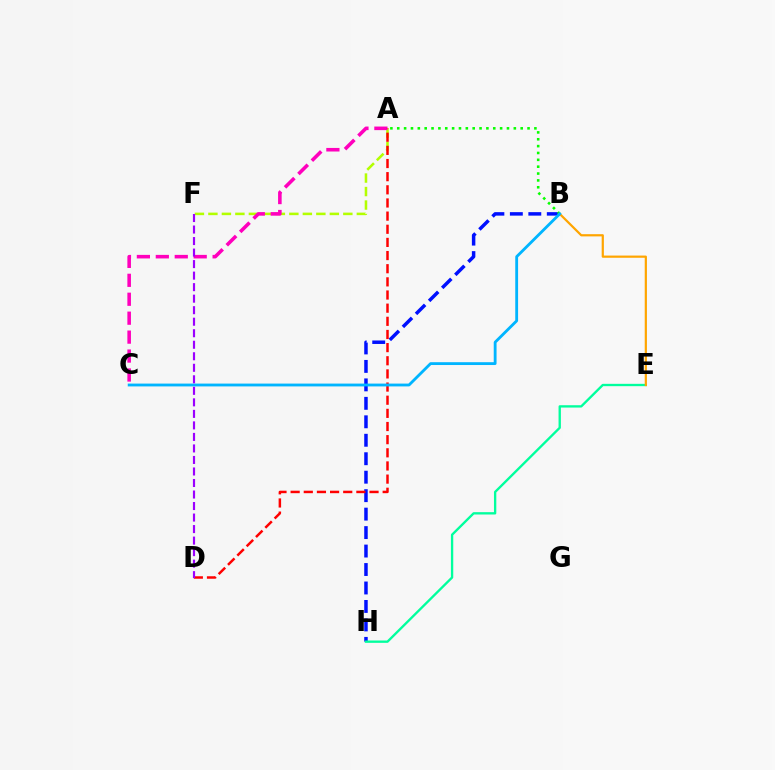{('A', 'F'): [{'color': '#b3ff00', 'line_style': 'dashed', 'thickness': 1.83}], ('B', 'H'): [{'color': '#0010ff', 'line_style': 'dashed', 'thickness': 2.51}], ('A', 'B'): [{'color': '#08ff00', 'line_style': 'dotted', 'thickness': 1.86}], ('E', 'H'): [{'color': '#00ff9d', 'line_style': 'solid', 'thickness': 1.69}], ('A', 'C'): [{'color': '#ff00bd', 'line_style': 'dashed', 'thickness': 2.57}], ('B', 'E'): [{'color': '#ffa500', 'line_style': 'solid', 'thickness': 1.59}], ('A', 'D'): [{'color': '#ff0000', 'line_style': 'dashed', 'thickness': 1.79}], ('B', 'C'): [{'color': '#00b5ff', 'line_style': 'solid', 'thickness': 2.04}], ('D', 'F'): [{'color': '#9b00ff', 'line_style': 'dashed', 'thickness': 1.57}]}